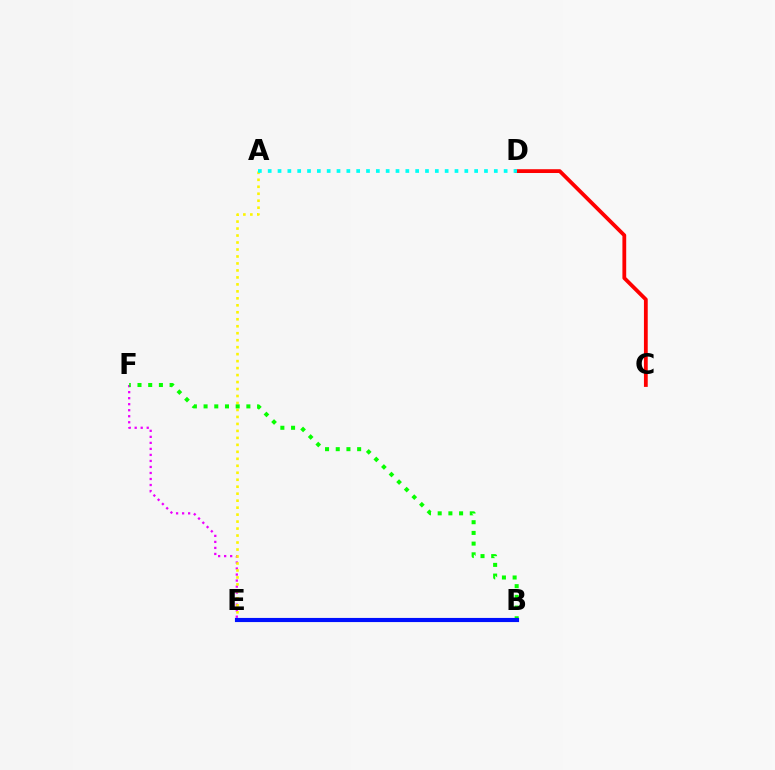{('E', 'F'): [{'color': '#ee00ff', 'line_style': 'dotted', 'thickness': 1.64}], ('C', 'D'): [{'color': '#ff0000', 'line_style': 'solid', 'thickness': 2.73}], ('A', 'E'): [{'color': '#fcf500', 'line_style': 'dotted', 'thickness': 1.9}], ('B', 'F'): [{'color': '#08ff00', 'line_style': 'dotted', 'thickness': 2.91}], ('A', 'D'): [{'color': '#00fff6', 'line_style': 'dotted', 'thickness': 2.67}], ('B', 'E'): [{'color': '#0010ff', 'line_style': 'solid', 'thickness': 2.98}]}